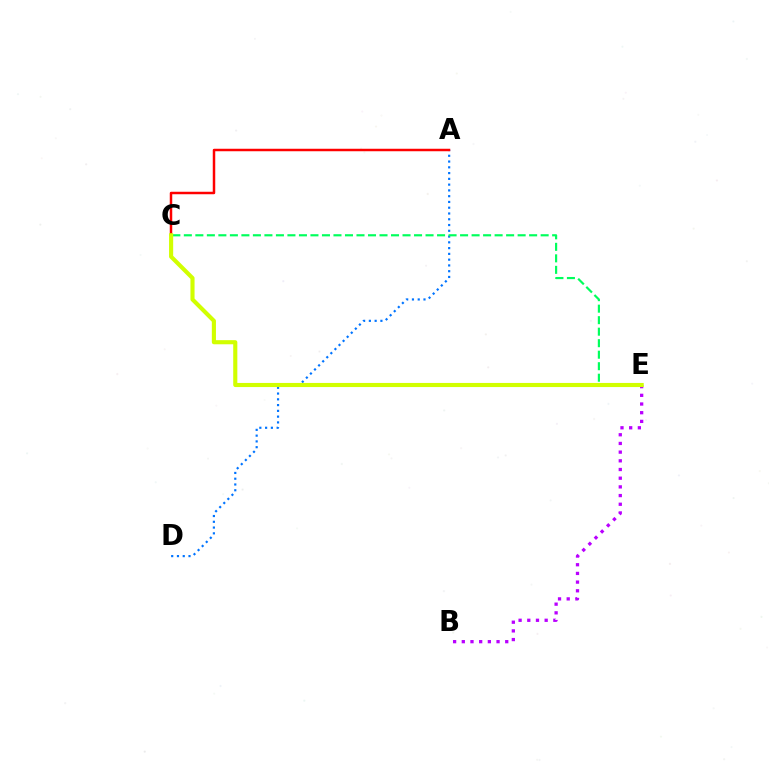{('A', 'D'): [{'color': '#0074ff', 'line_style': 'dotted', 'thickness': 1.57}], ('A', 'C'): [{'color': '#ff0000', 'line_style': 'solid', 'thickness': 1.79}], ('C', 'E'): [{'color': '#00ff5c', 'line_style': 'dashed', 'thickness': 1.56}, {'color': '#d1ff00', 'line_style': 'solid', 'thickness': 2.96}], ('B', 'E'): [{'color': '#b900ff', 'line_style': 'dotted', 'thickness': 2.36}]}